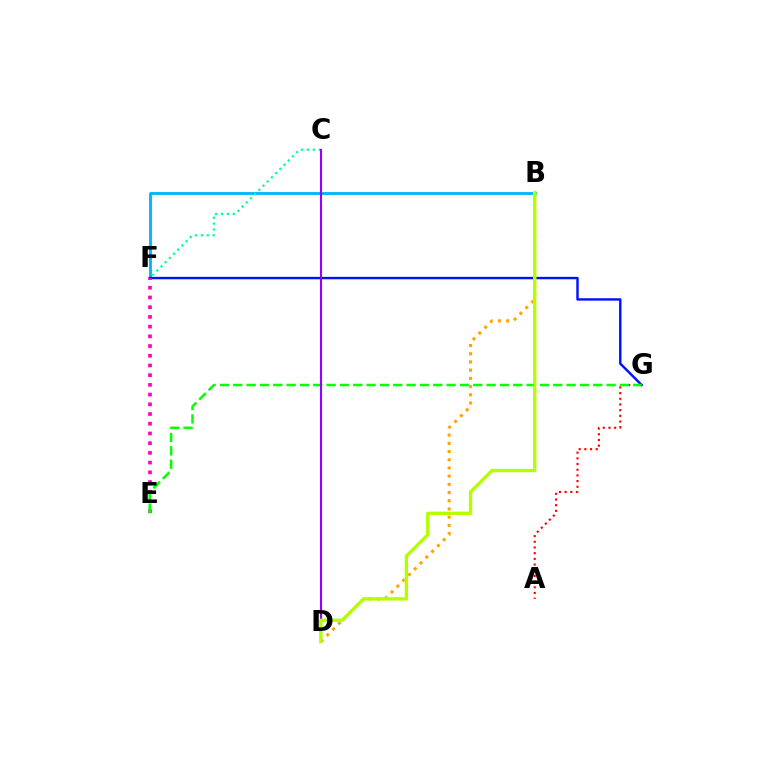{('B', 'F'): [{'color': '#00b5ff', 'line_style': 'solid', 'thickness': 2.05}], ('F', 'G'): [{'color': '#0010ff', 'line_style': 'solid', 'thickness': 1.74}], ('C', 'F'): [{'color': '#00ff9d', 'line_style': 'dotted', 'thickness': 1.61}], ('A', 'G'): [{'color': '#ff0000', 'line_style': 'dotted', 'thickness': 1.54}], ('B', 'D'): [{'color': '#ffa500', 'line_style': 'dotted', 'thickness': 2.23}, {'color': '#b3ff00', 'line_style': 'solid', 'thickness': 2.42}], ('E', 'F'): [{'color': '#ff00bd', 'line_style': 'dotted', 'thickness': 2.64}], ('E', 'G'): [{'color': '#08ff00', 'line_style': 'dashed', 'thickness': 1.81}], ('C', 'D'): [{'color': '#9b00ff', 'line_style': 'solid', 'thickness': 1.52}]}